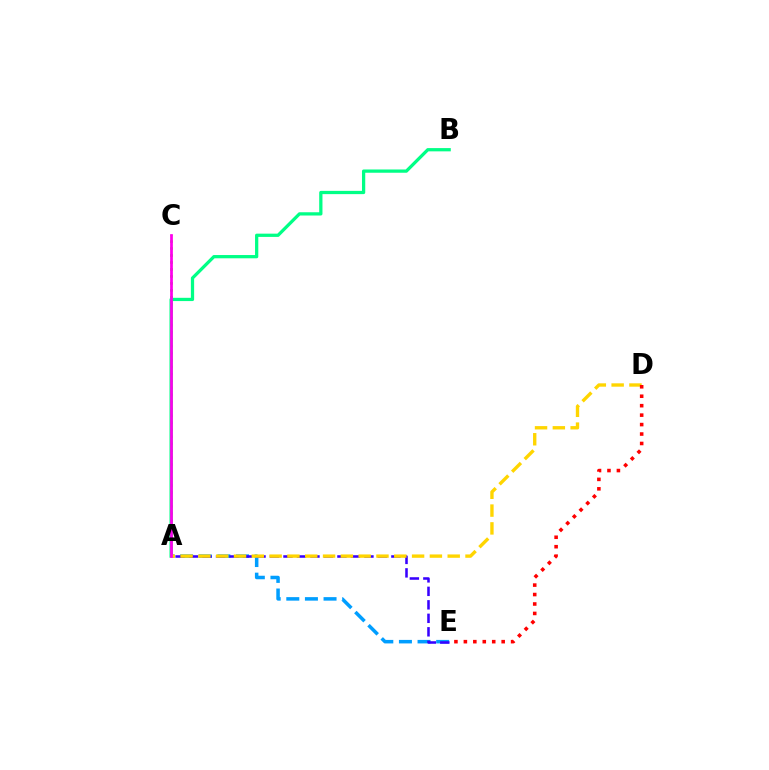{('A', 'E'): [{'color': '#009eff', 'line_style': 'dashed', 'thickness': 2.53}, {'color': '#3700ff', 'line_style': 'dashed', 'thickness': 1.83}], ('A', 'C'): [{'color': '#4fff00', 'line_style': 'dotted', 'thickness': 1.89}, {'color': '#ff00ed', 'line_style': 'solid', 'thickness': 1.97}], ('A', 'B'): [{'color': '#00ff86', 'line_style': 'solid', 'thickness': 2.35}], ('A', 'D'): [{'color': '#ffd500', 'line_style': 'dashed', 'thickness': 2.42}], ('D', 'E'): [{'color': '#ff0000', 'line_style': 'dotted', 'thickness': 2.57}]}